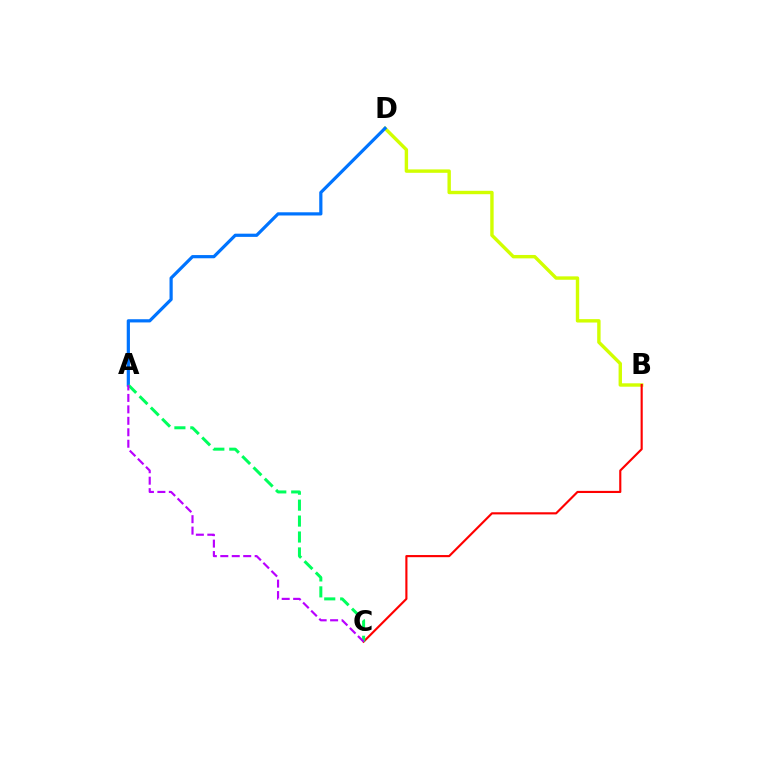{('B', 'D'): [{'color': '#d1ff00', 'line_style': 'solid', 'thickness': 2.45}], ('A', 'D'): [{'color': '#0074ff', 'line_style': 'solid', 'thickness': 2.31}], ('B', 'C'): [{'color': '#ff0000', 'line_style': 'solid', 'thickness': 1.54}], ('A', 'C'): [{'color': '#00ff5c', 'line_style': 'dashed', 'thickness': 2.16}, {'color': '#b900ff', 'line_style': 'dashed', 'thickness': 1.56}]}